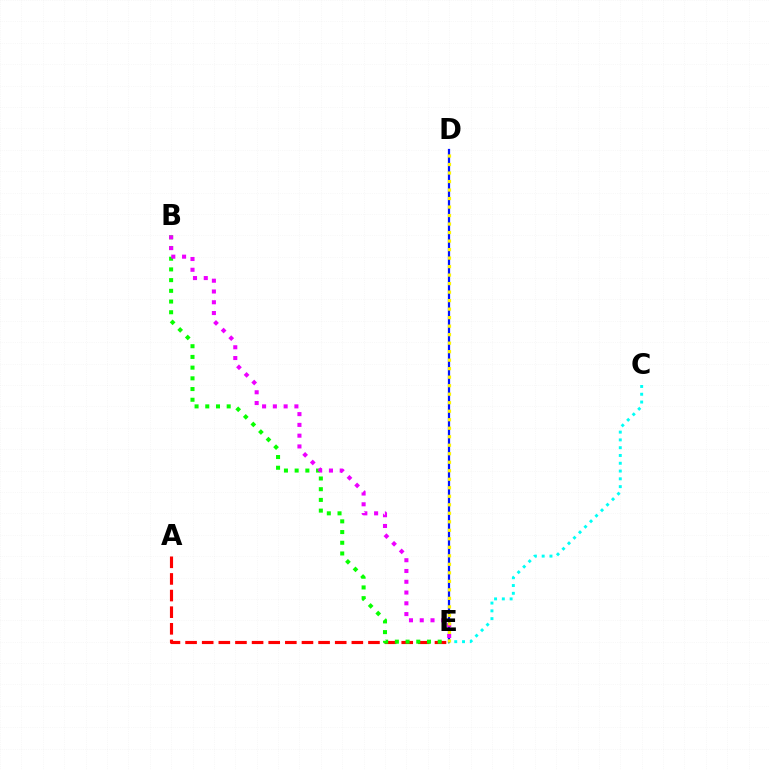{('A', 'E'): [{'color': '#ff0000', 'line_style': 'dashed', 'thickness': 2.26}], ('D', 'E'): [{'color': '#0010ff', 'line_style': 'solid', 'thickness': 1.61}, {'color': '#fcf500', 'line_style': 'dotted', 'thickness': 2.31}], ('B', 'E'): [{'color': '#08ff00', 'line_style': 'dotted', 'thickness': 2.91}, {'color': '#ee00ff', 'line_style': 'dotted', 'thickness': 2.93}], ('C', 'E'): [{'color': '#00fff6', 'line_style': 'dotted', 'thickness': 2.12}]}